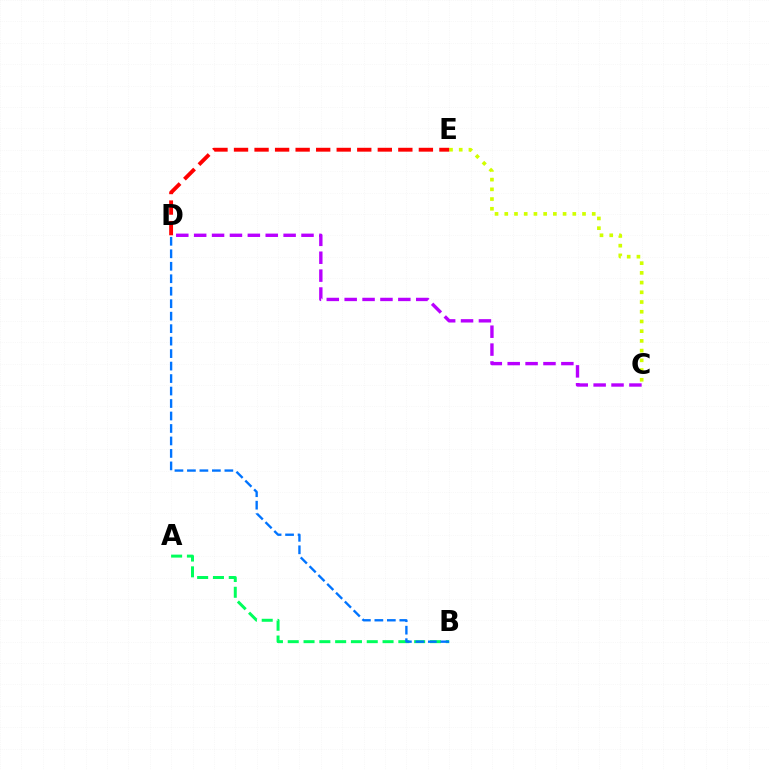{('C', 'E'): [{'color': '#d1ff00', 'line_style': 'dotted', 'thickness': 2.64}], ('C', 'D'): [{'color': '#b900ff', 'line_style': 'dashed', 'thickness': 2.43}], ('A', 'B'): [{'color': '#00ff5c', 'line_style': 'dashed', 'thickness': 2.15}], ('D', 'E'): [{'color': '#ff0000', 'line_style': 'dashed', 'thickness': 2.79}], ('B', 'D'): [{'color': '#0074ff', 'line_style': 'dashed', 'thickness': 1.7}]}